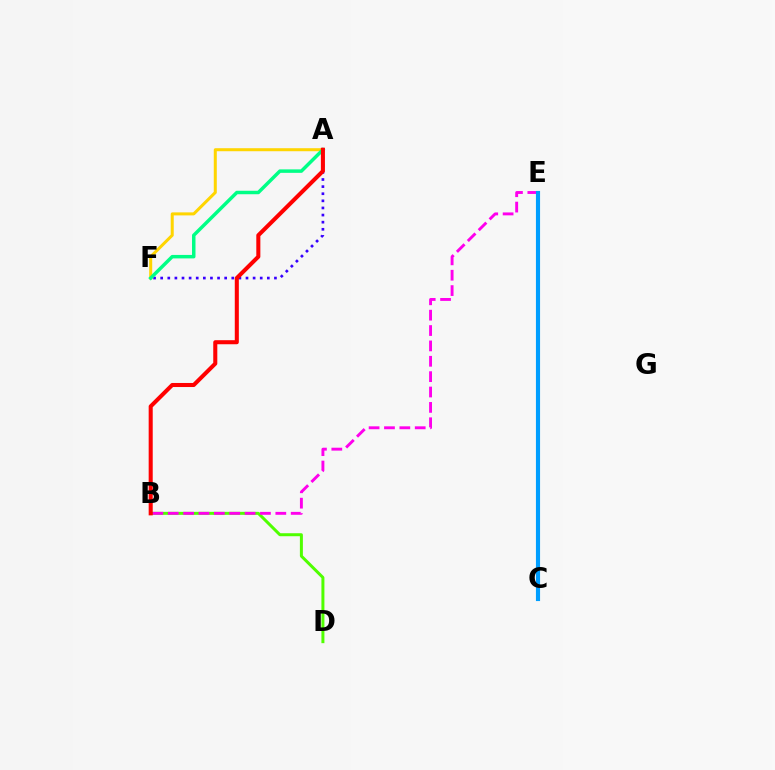{('B', 'D'): [{'color': '#4fff00', 'line_style': 'solid', 'thickness': 2.15}], ('A', 'F'): [{'color': '#3700ff', 'line_style': 'dotted', 'thickness': 1.93}, {'color': '#ffd500', 'line_style': 'solid', 'thickness': 2.17}, {'color': '#00ff86', 'line_style': 'solid', 'thickness': 2.5}], ('B', 'E'): [{'color': '#ff00ed', 'line_style': 'dashed', 'thickness': 2.09}], ('C', 'E'): [{'color': '#009eff', 'line_style': 'solid', 'thickness': 2.98}], ('A', 'B'): [{'color': '#ff0000', 'line_style': 'solid', 'thickness': 2.92}]}